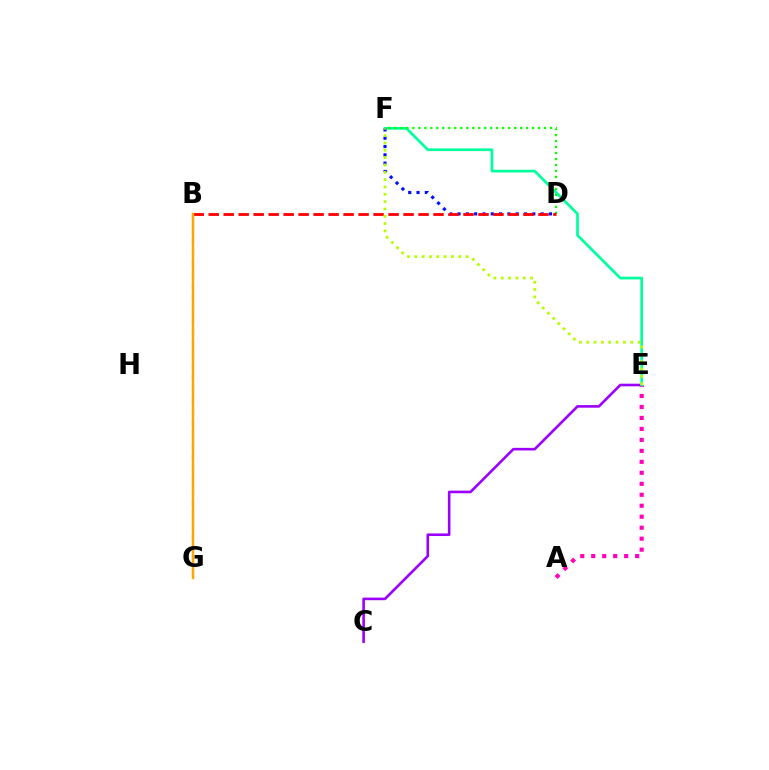{('C', 'E'): [{'color': '#9b00ff', 'line_style': 'solid', 'thickness': 1.88}], ('A', 'E'): [{'color': '#ff00bd', 'line_style': 'dotted', 'thickness': 2.98}], ('B', 'G'): [{'color': '#00b5ff', 'line_style': 'dashed', 'thickness': 1.55}, {'color': '#ffa500', 'line_style': 'solid', 'thickness': 1.77}], ('E', 'F'): [{'color': '#00ff9d', 'line_style': 'solid', 'thickness': 1.95}, {'color': '#b3ff00', 'line_style': 'dotted', 'thickness': 1.99}], ('D', 'F'): [{'color': '#08ff00', 'line_style': 'dotted', 'thickness': 1.63}, {'color': '#0010ff', 'line_style': 'dotted', 'thickness': 2.26}], ('B', 'D'): [{'color': '#ff0000', 'line_style': 'dashed', 'thickness': 2.04}]}